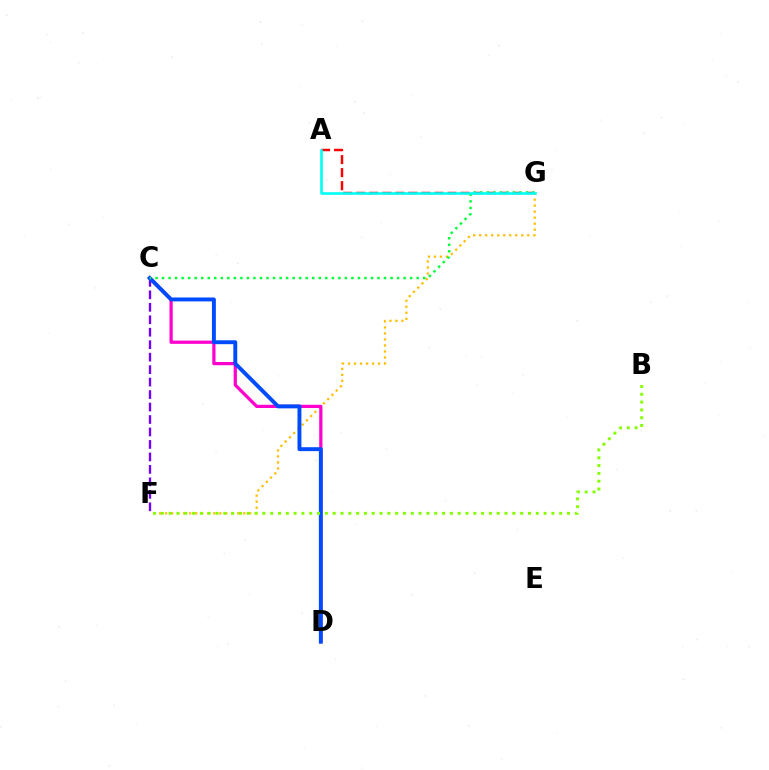{('A', 'G'): [{'color': '#ff0000', 'line_style': 'dashed', 'thickness': 1.77}, {'color': '#00fff6', 'line_style': 'solid', 'thickness': 1.89}], ('F', 'G'): [{'color': '#ffbd00', 'line_style': 'dotted', 'thickness': 1.63}], ('C', 'D'): [{'color': '#ff00cf', 'line_style': 'solid', 'thickness': 2.33}, {'color': '#004bff', 'line_style': 'solid', 'thickness': 2.82}], ('C', 'F'): [{'color': '#7200ff', 'line_style': 'dashed', 'thickness': 1.69}], ('C', 'G'): [{'color': '#00ff39', 'line_style': 'dotted', 'thickness': 1.77}], ('B', 'F'): [{'color': '#84ff00', 'line_style': 'dotted', 'thickness': 2.12}]}